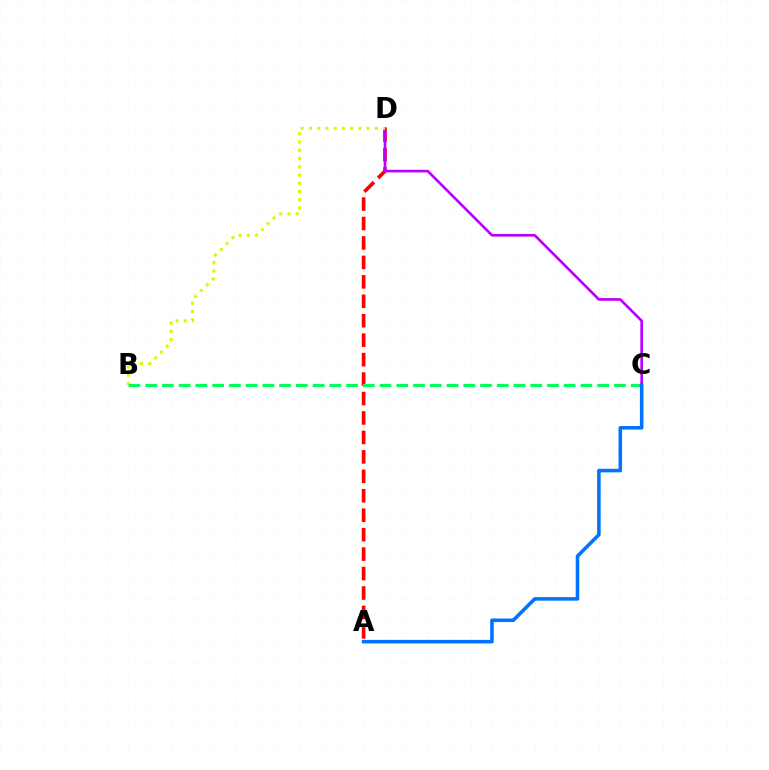{('A', 'D'): [{'color': '#ff0000', 'line_style': 'dashed', 'thickness': 2.64}], ('C', 'D'): [{'color': '#b900ff', 'line_style': 'solid', 'thickness': 1.9}], ('B', 'D'): [{'color': '#d1ff00', 'line_style': 'dotted', 'thickness': 2.24}], ('B', 'C'): [{'color': '#00ff5c', 'line_style': 'dashed', 'thickness': 2.27}], ('A', 'C'): [{'color': '#0074ff', 'line_style': 'solid', 'thickness': 2.56}]}